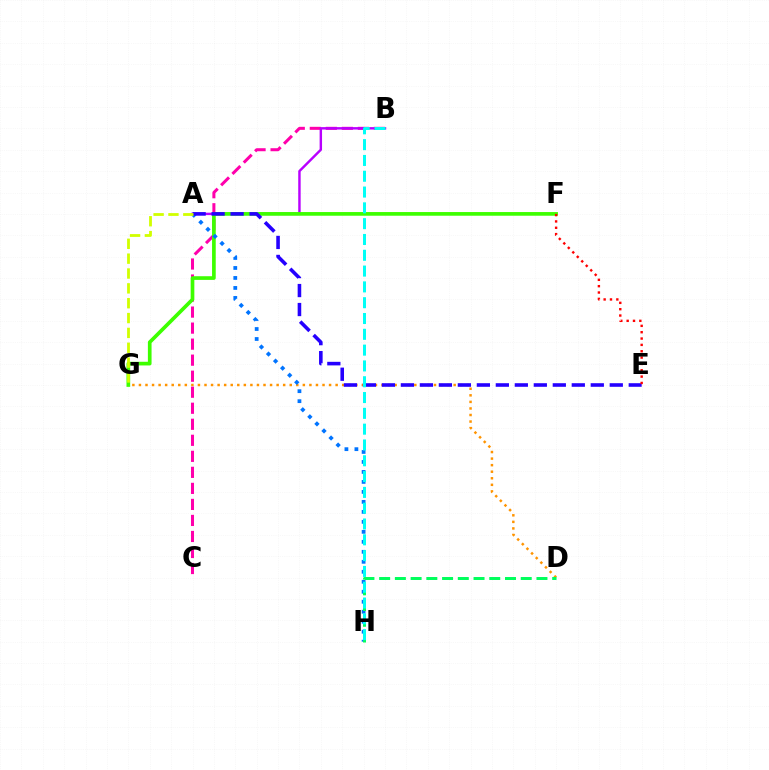{('D', 'G'): [{'color': '#ff9400', 'line_style': 'dotted', 'thickness': 1.78}], ('B', 'C'): [{'color': '#ff00ac', 'line_style': 'dashed', 'thickness': 2.18}], ('A', 'B'): [{'color': '#b900ff', 'line_style': 'solid', 'thickness': 1.75}], ('F', 'G'): [{'color': '#3dff00', 'line_style': 'solid', 'thickness': 2.65}], ('A', 'H'): [{'color': '#0074ff', 'line_style': 'dotted', 'thickness': 2.71}], ('A', 'E'): [{'color': '#2500ff', 'line_style': 'dashed', 'thickness': 2.58}], ('D', 'H'): [{'color': '#00ff5c', 'line_style': 'dashed', 'thickness': 2.14}], ('B', 'H'): [{'color': '#00fff6', 'line_style': 'dashed', 'thickness': 2.15}], ('E', 'F'): [{'color': '#ff0000', 'line_style': 'dotted', 'thickness': 1.72}], ('A', 'G'): [{'color': '#d1ff00', 'line_style': 'dashed', 'thickness': 2.02}]}